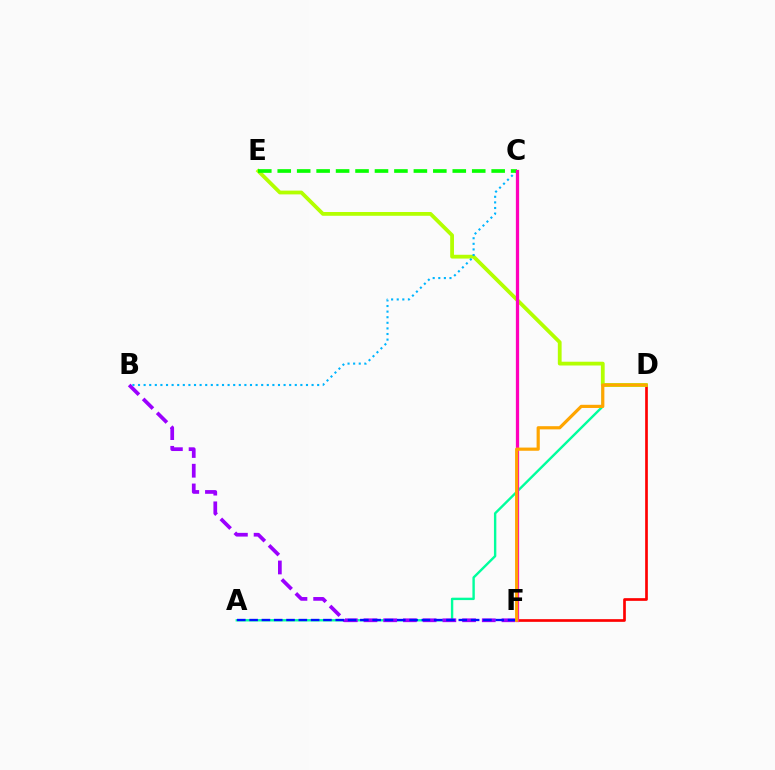{('A', 'D'): [{'color': '#00ff9d', 'line_style': 'solid', 'thickness': 1.72}], ('D', 'F'): [{'color': '#ff0000', 'line_style': 'solid', 'thickness': 1.93}, {'color': '#ffa500', 'line_style': 'solid', 'thickness': 2.29}], ('B', 'F'): [{'color': '#9b00ff', 'line_style': 'dashed', 'thickness': 2.68}], ('D', 'E'): [{'color': '#b3ff00', 'line_style': 'solid', 'thickness': 2.72}], ('B', 'C'): [{'color': '#00b5ff', 'line_style': 'dotted', 'thickness': 1.52}], ('C', 'E'): [{'color': '#08ff00', 'line_style': 'dashed', 'thickness': 2.64}], ('C', 'F'): [{'color': '#ff00bd', 'line_style': 'solid', 'thickness': 2.35}], ('A', 'F'): [{'color': '#0010ff', 'line_style': 'dashed', 'thickness': 1.67}]}